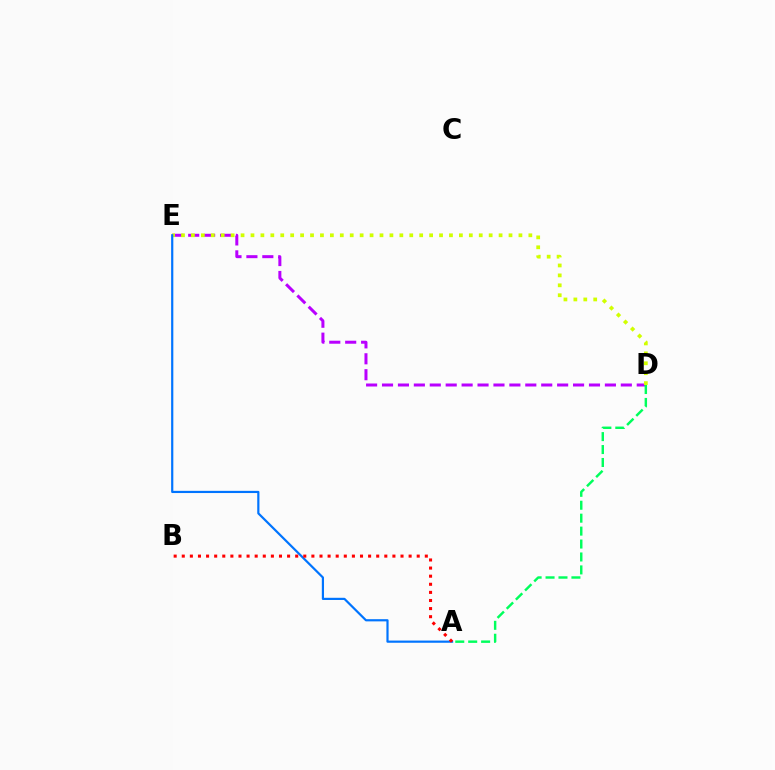{('D', 'E'): [{'color': '#b900ff', 'line_style': 'dashed', 'thickness': 2.16}, {'color': '#d1ff00', 'line_style': 'dotted', 'thickness': 2.7}], ('A', 'D'): [{'color': '#00ff5c', 'line_style': 'dashed', 'thickness': 1.76}], ('A', 'E'): [{'color': '#0074ff', 'line_style': 'solid', 'thickness': 1.58}], ('A', 'B'): [{'color': '#ff0000', 'line_style': 'dotted', 'thickness': 2.2}]}